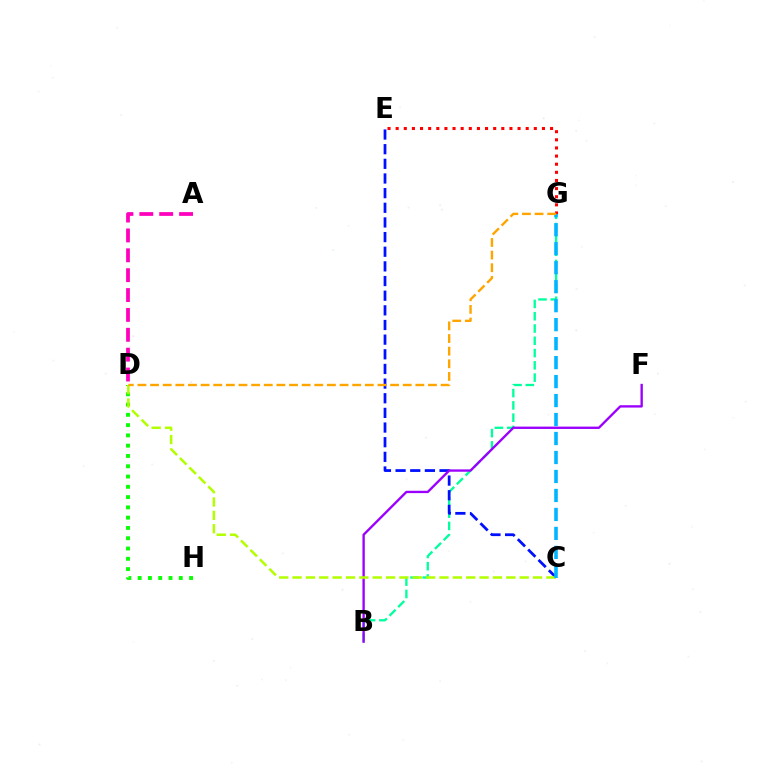{('E', 'G'): [{'color': '#ff0000', 'line_style': 'dotted', 'thickness': 2.21}], ('B', 'G'): [{'color': '#00ff9d', 'line_style': 'dashed', 'thickness': 1.67}], ('A', 'D'): [{'color': '#ff00bd', 'line_style': 'dashed', 'thickness': 2.7}], ('D', 'H'): [{'color': '#08ff00', 'line_style': 'dotted', 'thickness': 2.79}], ('C', 'E'): [{'color': '#0010ff', 'line_style': 'dashed', 'thickness': 1.99}], ('B', 'F'): [{'color': '#9b00ff', 'line_style': 'solid', 'thickness': 1.69}], ('C', 'D'): [{'color': '#b3ff00', 'line_style': 'dashed', 'thickness': 1.81}], ('C', 'G'): [{'color': '#00b5ff', 'line_style': 'dashed', 'thickness': 2.58}], ('D', 'G'): [{'color': '#ffa500', 'line_style': 'dashed', 'thickness': 1.72}]}